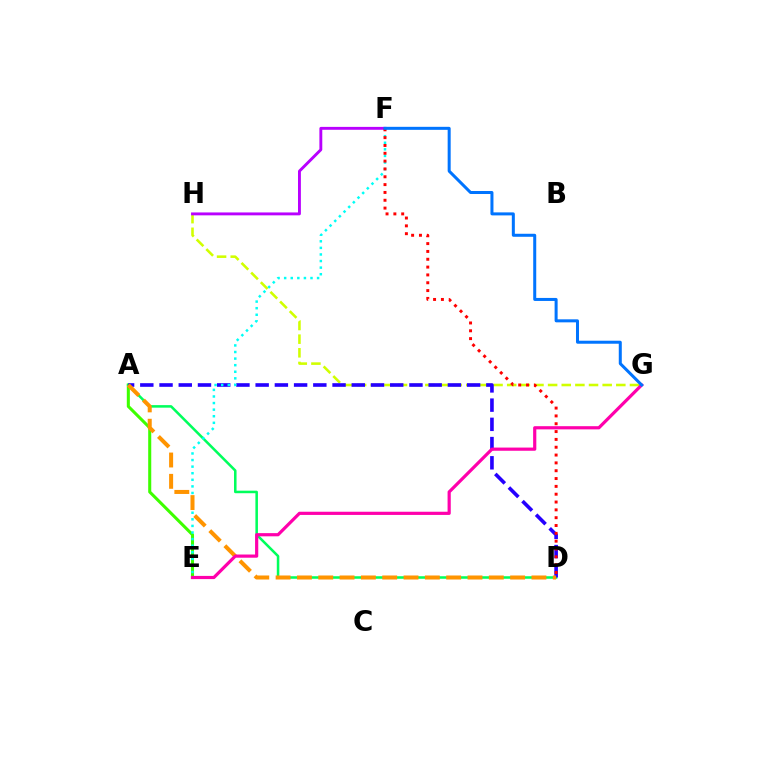{('A', 'E'): [{'color': '#3dff00', 'line_style': 'solid', 'thickness': 2.2}], ('G', 'H'): [{'color': '#d1ff00', 'line_style': 'dashed', 'thickness': 1.85}], ('F', 'H'): [{'color': '#b900ff', 'line_style': 'solid', 'thickness': 2.08}], ('A', 'D'): [{'color': '#00ff5c', 'line_style': 'solid', 'thickness': 1.83}, {'color': '#2500ff', 'line_style': 'dashed', 'thickness': 2.61}, {'color': '#ff9400', 'line_style': 'dashed', 'thickness': 2.9}], ('E', 'F'): [{'color': '#00fff6', 'line_style': 'dotted', 'thickness': 1.79}], ('D', 'F'): [{'color': '#ff0000', 'line_style': 'dotted', 'thickness': 2.13}], ('E', 'G'): [{'color': '#ff00ac', 'line_style': 'solid', 'thickness': 2.3}], ('F', 'G'): [{'color': '#0074ff', 'line_style': 'solid', 'thickness': 2.17}]}